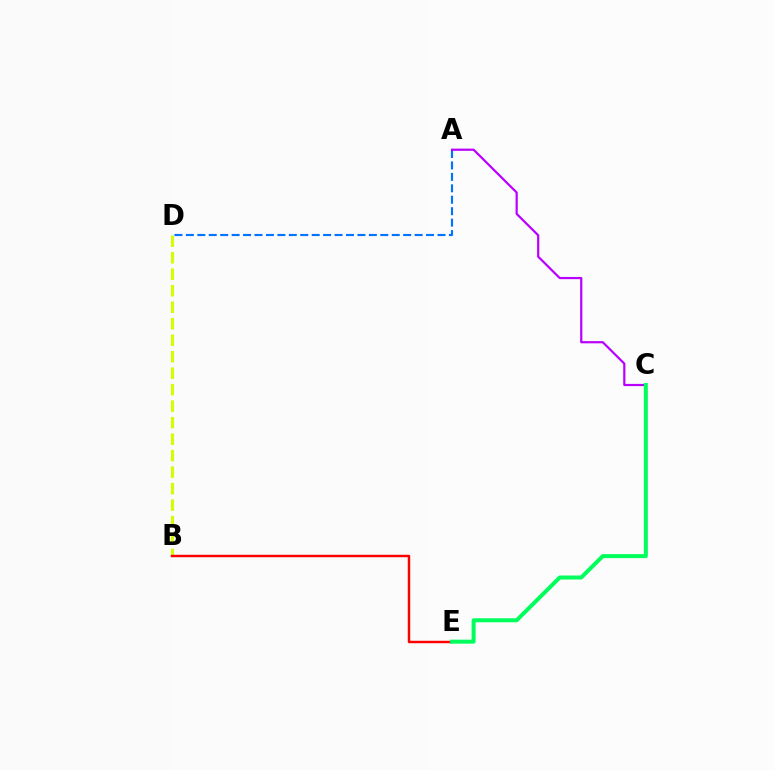{('B', 'D'): [{'color': '#d1ff00', 'line_style': 'dashed', 'thickness': 2.24}], ('A', 'D'): [{'color': '#0074ff', 'line_style': 'dashed', 'thickness': 1.55}], ('B', 'E'): [{'color': '#ff0000', 'line_style': 'solid', 'thickness': 1.76}], ('A', 'C'): [{'color': '#b900ff', 'line_style': 'solid', 'thickness': 1.59}], ('C', 'E'): [{'color': '#00ff5c', 'line_style': 'solid', 'thickness': 2.88}]}